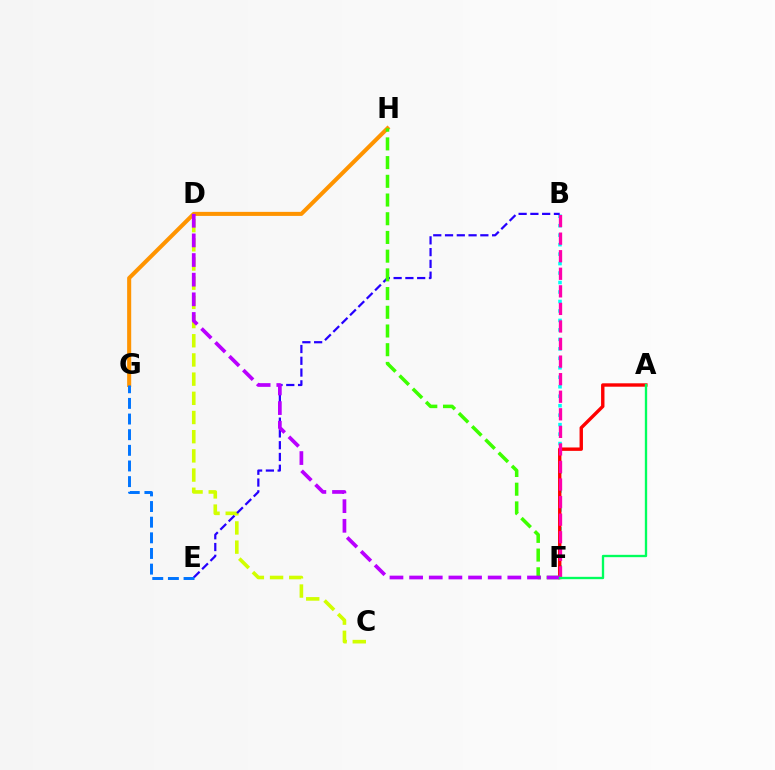{('C', 'D'): [{'color': '#d1ff00', 'line_style': 'dashed', 'thickness': 2.61}], ('B', 'F'): [{'color': '#00fff6', 'line_style': 'dotted', 'thickness': 2.57}, {'color': '#ff00ac', 'line_style': 'dashed', 'thickness': 2.39}], ('A', 'F'): [{'color': '#ff0000', 'line_style': 'solid', 'thickness': 2.45}, {'color': '#00ff5c', 'line_style': 'solid', 'thickness': 1.68}], ('G', 'H'): [{'color': '#ff9400', 'line_style': 'solid', 'thickness': 2.92}], ('B', 'E'): [{'color': '#2500ff', 'line_style': 'dashed', 'thickness': 1.6}], ('F', 'H'): [{'color': '#3dff00', 'line_style': 'dashed', 'thickness': 2.54}], ('D', 'F'): [{'color': '#b900ff', 'line_style': 'dashed', 'thickness': 2.67}], ('E', 'G'): [{'color': '#0074ff', 'line_style': 'dashed', 'thickness': 2.13}]}